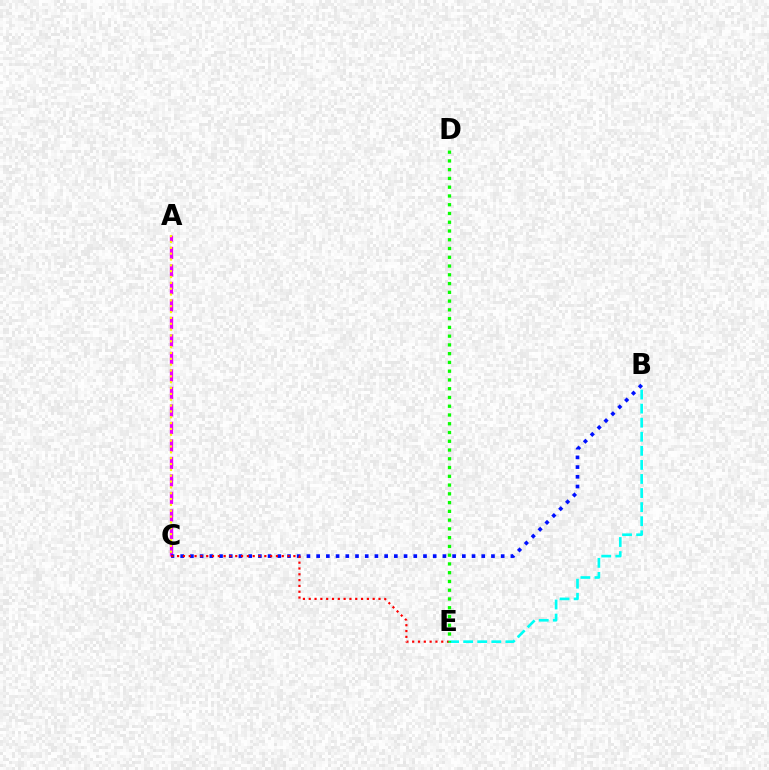{('B', 'E'): [{'color': '#00fff6', 'line_style': 'dashed', 'thickness': 1.91}], ('A', 'C'): [{'color': '#ee00ff', 'line_style': 'dashed', 'thickness': 2.38}, {'color': '#fcf500', 'line_style': 'dotted', 'thickness': 1.59}], ('B', 'C'): [{'color': '#0010ff', 'line_style': 'dotted', 'thickness': 2.64}], ('C', 'E'): [{'color': '#ff0000', 'line_style': 'dotted', 'thickness': 1.58}], ('D', 'E'): [{'color': '#08ff00', 'line_style': 'dotted', 'thickness': 2.38}]}